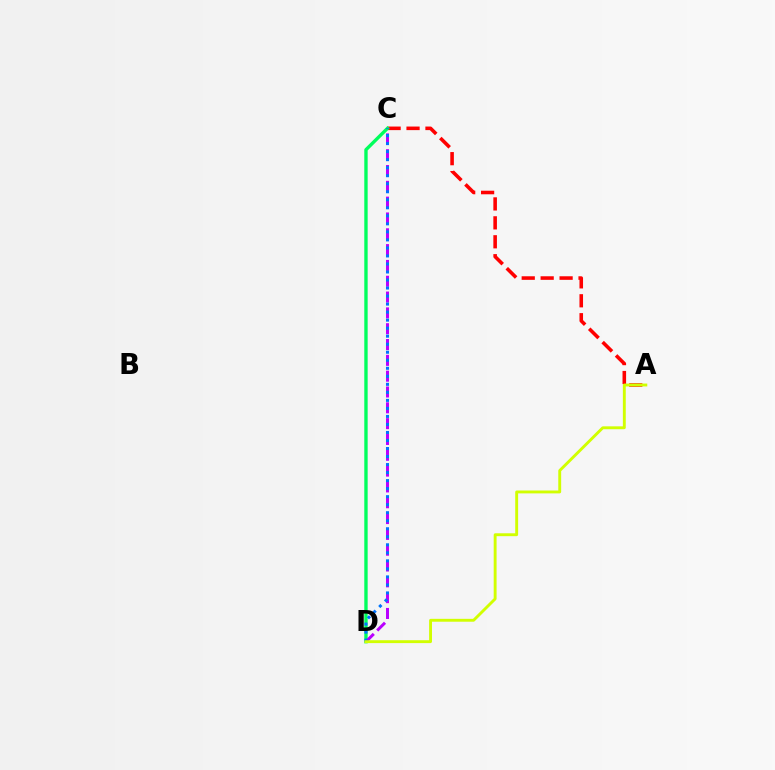{('A', 'C'): [{'color': '#ff0000', 'line_style': 'dashed', 'thickness': 2.57}], ('C', 'D'): [{'color': '#00ff5c', 'line_style': 'solid', 'thickness': 2.42}, {'color': '#b900ff', 'line_style': 'dashed', 'thickness': 2.15}, {'color': '#0074ff', 'line_style': 'dotted', 'thickness': 2.18}], ('A', 'D'): [{'color': '#d1ff00', 'line_style': 'solid', 'thickness': 2.08}]}